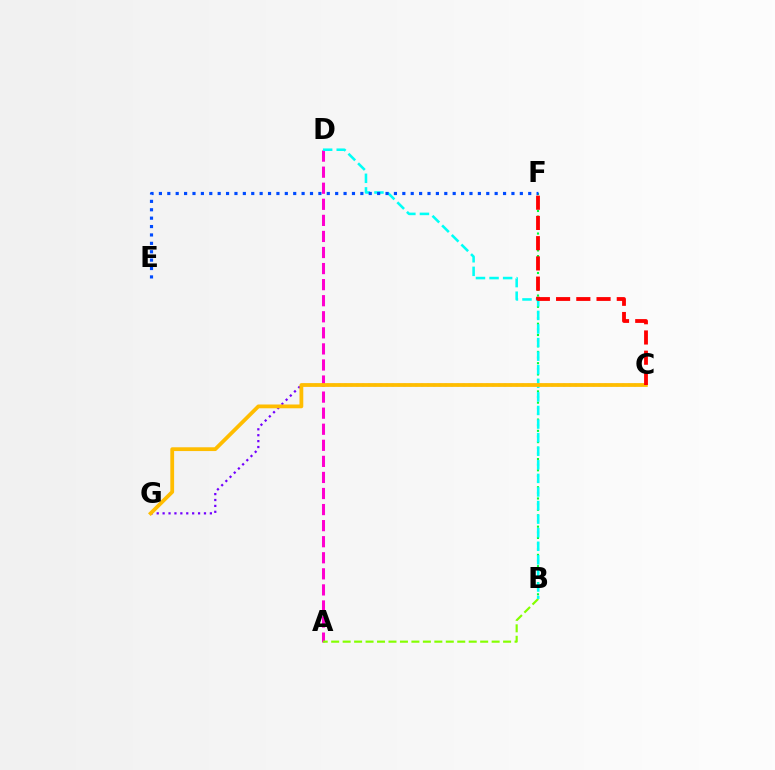{('A', 'D'): [{'color': '#ff00cf', 'line_style': 'dashed', 'thickness': 2.18}], ('C', 'G'): [{'color': '#7200ff', 'line_style': 'dotted', 'thickness': 1.61}, {'color': '#ffbd00', 'line_style': 'solid', 'thickness': 2.72}], ('A', 'B'): [{'color': '#84ff00', 'line_style': 'dashed', 'thickness': 1.56}], ('B', 'F'): [{'color': '#00ff39', 'line_style': 'dotted', 'thickness': 1.53}], ('B', 'D'): [{'color': '#00fff6', 'line_style': 'dashed', 'thickness': 1.84}], ('C', 'F'): [{'color': '#ff0000', 'line_style': 'dashed', 'thickness': 2.75}], ('E', 'F'): [{'color': '#004bff', 'line_style': 'dotted', 'thickness': 2.28}]}